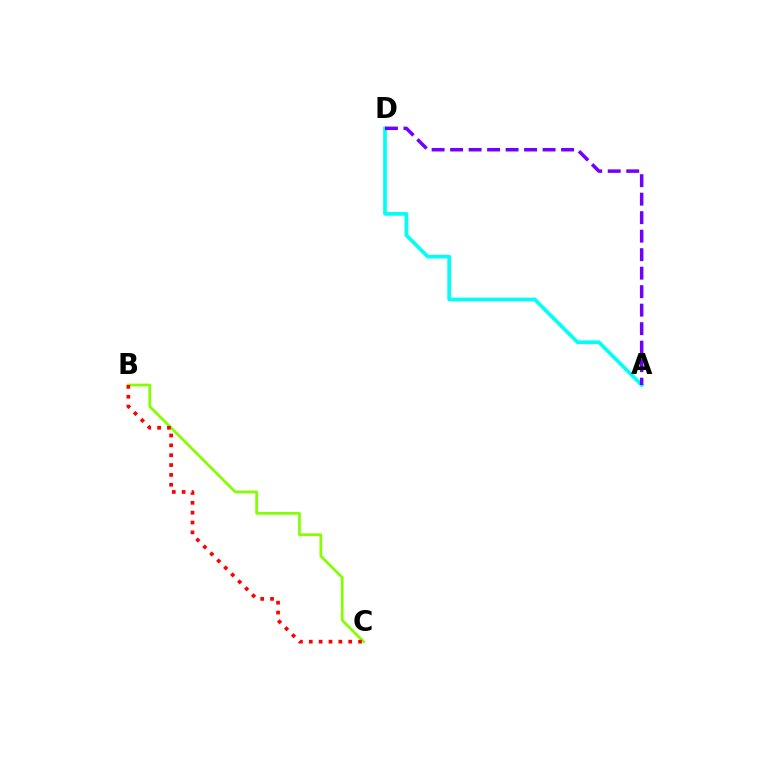{('A', 'D'): [{'color': '#00fff6', 'line_style': 'solid', 'thickness': 2.65}, {'color': '#7200ff', 'line_style': 'dashed', 'thickness': 2.51}], ('B', 'C'): [{'color': '#84ff00', 'line_style': 'solid', 'thickness': 1.97}, {'color': '#ff0000', 'line_style': 'dotted', 'thickness': 2.68}]}